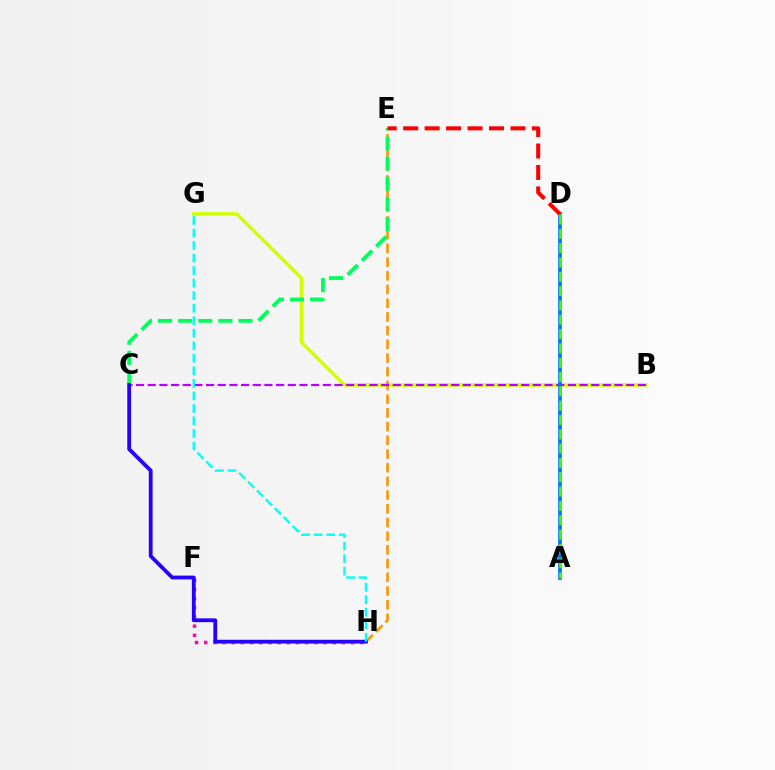{('B', 'G'): [{'color': '#d1ff00', 'line_style': 'solid', 'thickness': 2.48}], ('E', 'H'): [{'color': '#ff9400', 'line_style': 'dashed', 'thickness': 1.86}], ('F', 'H'): [{'color': '#ff00ac', 'line_style': 'dotted', 'thickness': 2.5}], ('B', 'C'): [{'color': '#b900ff', 'line_style': 'dashed', 'thickness': 1.59}], ('C', 'E'): [{'color': '#00ff5c', 'line_style': 'dashed', 'thickness': 2.73}], ('C', 'H'): [{'color': '#2500ff', 'line_style': 'solid', 'thickness': 2.73}], ('A', 'D'): [{'color': '#0074ff', 'line_style': 'solid', 'thickness': 2.64}, {'color': '#3dff00', 'line_style': 'dashed', 'thickness': 1.95}], ('D', 'E'): [{'color': '#ff0000', 'line_style': 'dashed', 'thickness': 2.91}], ('G', 'H'): [{'color': '#00fff6', 'line_style': 'dashed', 'thickness': 1.7}]}